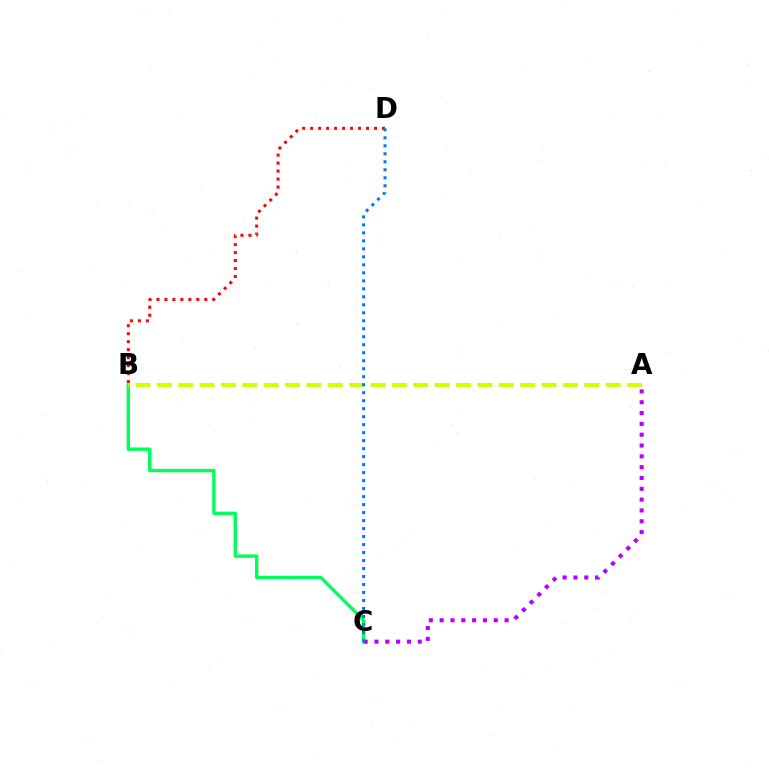{('B', 'C'): [{'color': '#00ff5c', 'line_style': 'solid', 'thickness': 2.45}], ('B', 'D'): [{'color': '#ff0000', 'line_style': 'dotted', 'thickness': 2.17}], ('A', 'C'): [{'color': '#b900ff', 'line_style': 'dotted', 'thickness': 2.94}], ('A', 'B'): [{'color': '#d1ff00', 'line_style': 'dashed', 'thickness': 2.9}], ('C', 'D'): [{'color': '#0074ff', 'line_style': 'dotted', 'thickness': 2.17}]}